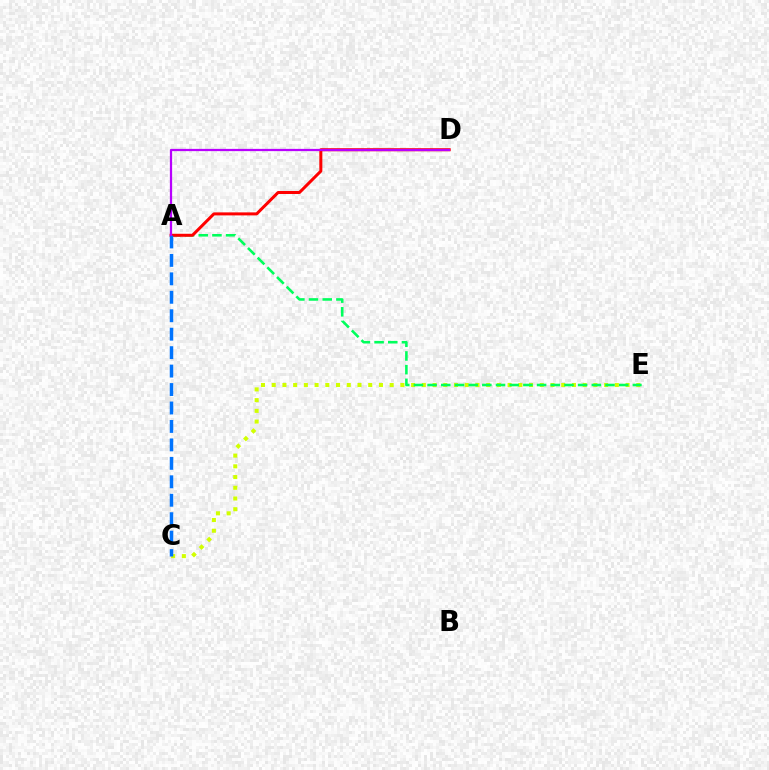{('C', 'E'): [{'color': '#d1ff00', 'line_style': 'dotted', 'thickness': 2.91}], ('A', 'E'): [{'color': '#00ff5c', 'line_style': 'dashed', 'thickness': 1.86}], ('A', 'D'): [{'color': '#ff0000', 'line_style': 'solid', 'thickness': 2.17}, {'color': '#b900ff', 'line_style': 'solid', 'thickness': 1.62}], ('A', 'C'): [{'color': '#0074ff', 'line_style': 'dashed', 'thickness': 2.51}]}